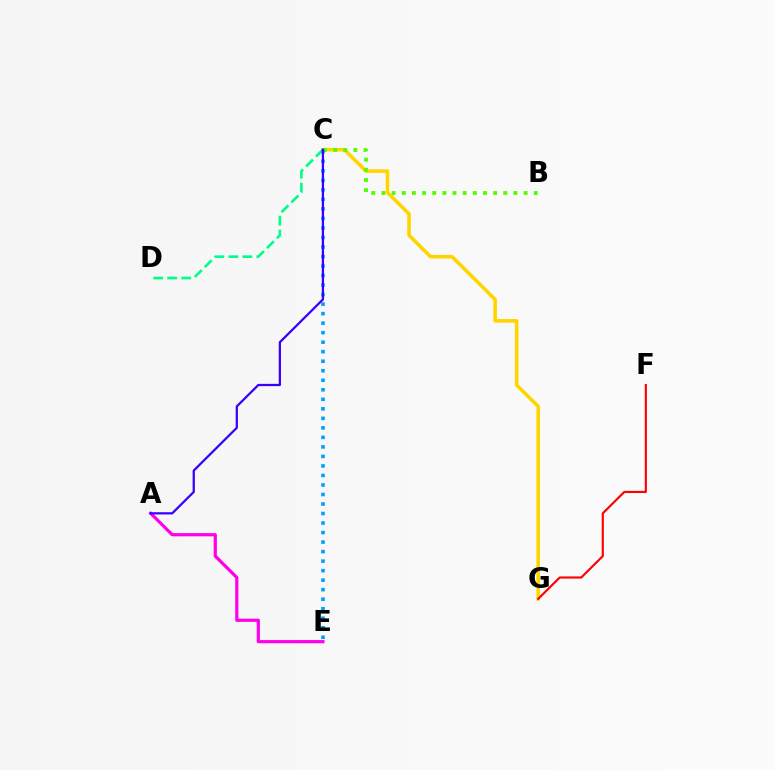{('A', 'E'): [{'color': '#ff00ed', 'line_style': 'solid', 'thickness': 2.31}], ('C', 'G'): [{'color': '#ffd500', 'line_style': 'solid', 'thickness': 2.57}], ('C', 'D'): [{'color': '#00ff86', 'line_style': 'dashed', 'thickness': 1.9}], ('F', 'G'): [{'color': '#ff0000', 'line_style': 'solid', 'thickness': 1.55}], ('B', 'C'): [{'color': '#4fff00', 'line_style': 'dotted', 'thickness': 2.76}], ('C', 'E'): [{'color': '#009eff', 'line_style': 'dotted', 'thickness': 2.59}], ('A', 'C'): [{'color': '#3700ff', 'line_style': 'solid', 'thickness': 1.62}]}